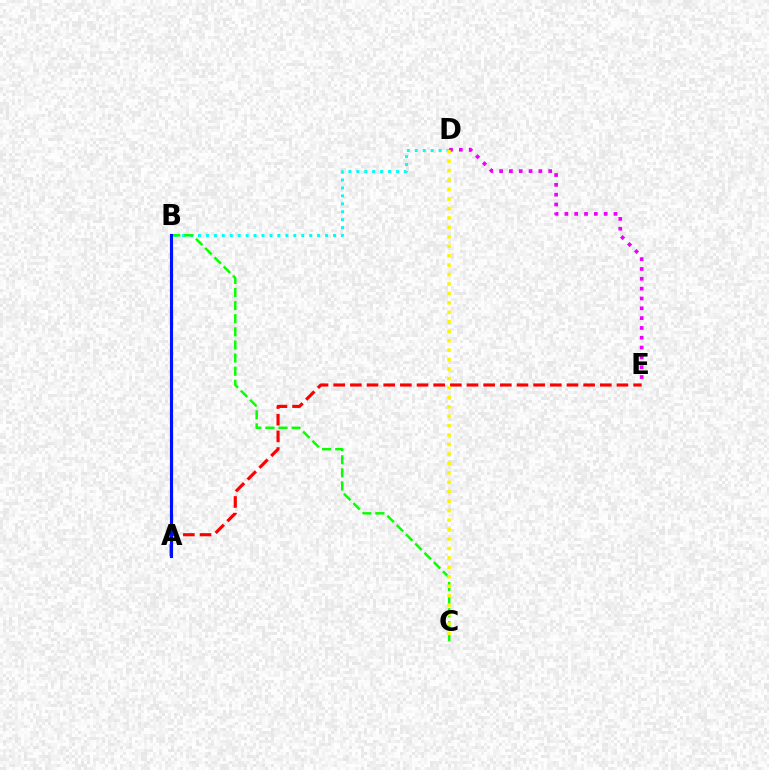{('B', 'D'): [{'color': '#00fff6', 'line_style': 'dotted', 'thickness': 2.16}], ('B', 'C'): [{'color': '#08ff00', 'line_style': 'dashed', 'thickness': 1.78}], ('A', 'E'): [{'color': '#ff0000', 'line_style': 'dashed', 'thickness': 2.26}], ('A', 'B'): [{'color': '#0010ff', 'line_style': 'solid', 'thickness': 2.25}], ('D', 'E'): [{'color': '#ee00ff', 'line_style': 'dotted', 'thickness': 2.67}], ('C', 'D'): [{'color': '#fcf500', 'line_style': 'dotted', 'thickness': 2.57}]}